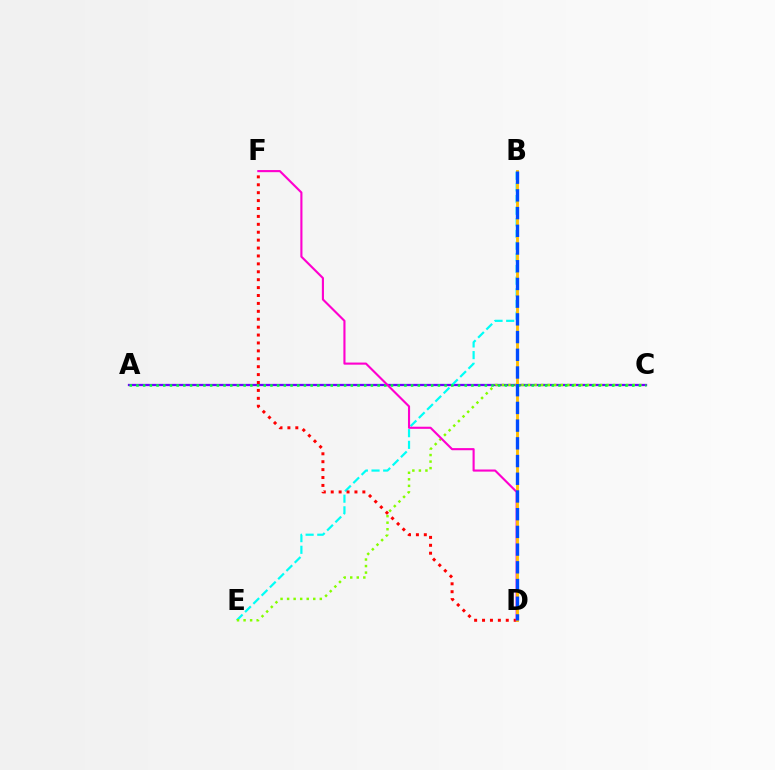{('A', 'C'): [{'color': '#7200ff', 'line_style': 'solid', 'thickness': 1.64}, {'color': '#00ff39', 'line_style': 'dotted', 'thickness': 1.82}], ('B', 'E'): [{'color': '#00fff6', 'line_style': 'dashed', 'thickness': 1.58}], ('C', 'E'): [{'color': '#84ff00', 'line_style': 'dotted', 'thickness': 1.78}], ('D', 'F'): [{'color': '#ff0000', 'line_style': 'dotted', 'thickness': 2.15}, {'color': '#ff00cf', 'line_style': 'solid', 'thickness': 1.53}], ('B', 'D'): [{'color': '#ffbd00', 'line_style': 'solid', 'thickness': 2.06}, {'color': '#004bff', 'line_style': 'dashed', 'thickness': 2.41}]}